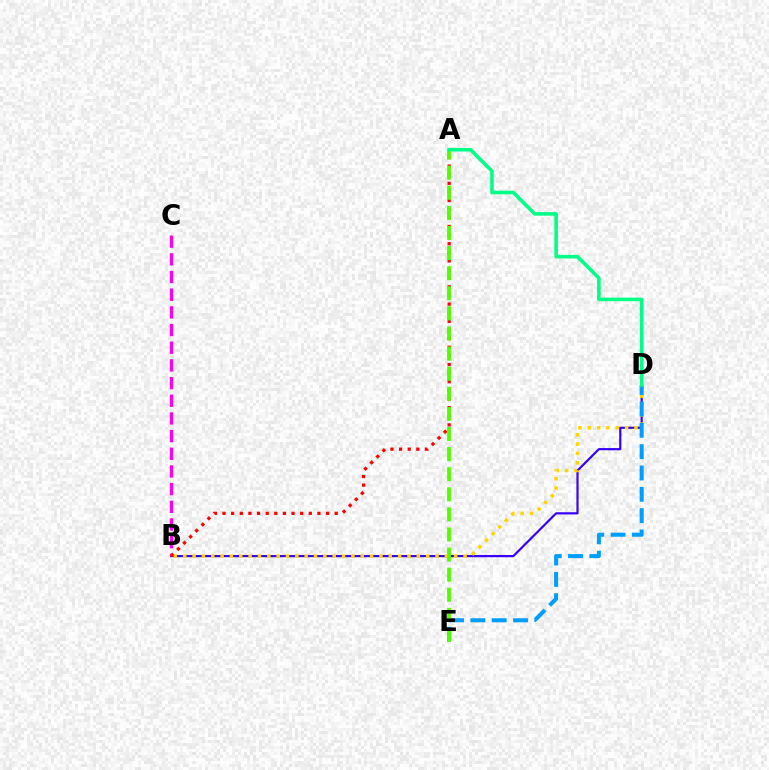{('B', 'D'): [{'color': '#3700ff', 'line_style': 'solid', 'thickness': 1.58}, {'color': '#ffd500', 'line_style': 'dotted', 'thickness': 2.54}], ('B', 'C'): [{'color': '#ff00ed', 'line_style': 'dashed', 'thickness': 2.4}], ('A', 'B'): [{'color': '#ff0000', 'line_style': 'dotted', 'thickness': 2.34}], ('D', 'E'): [{'color': '#009eff', 'line_style': 'dashed', 'thickness': 2.9}], ('A', 'E'): [{'color': '#4fff00', 'line_style': 'dashed', 'thickness': 2.73}], ('A', 'D'): [{'color': '#00ff86', 'line_style': 'solid', 'thickness': 2.57}]}